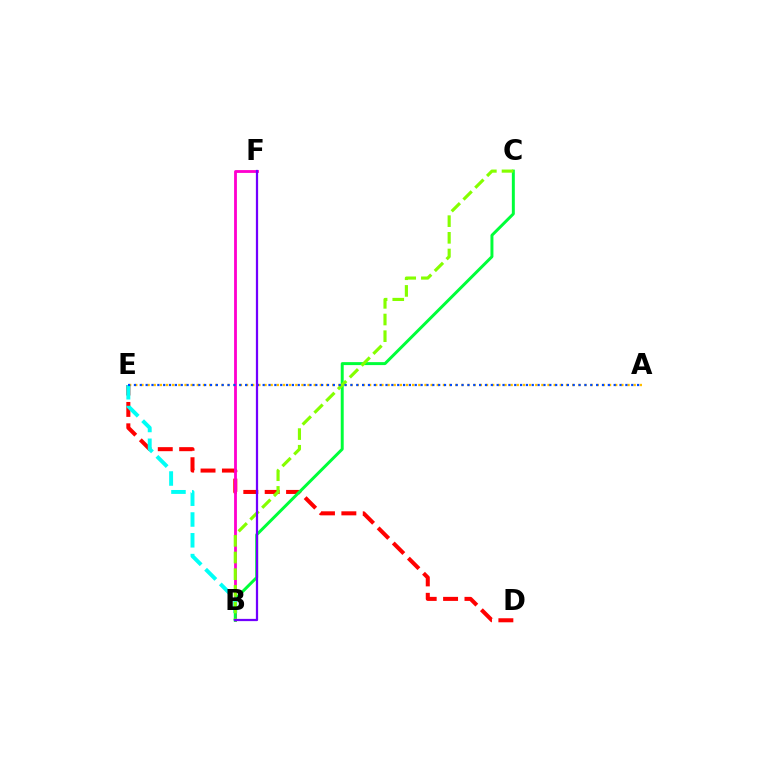{('A', 'E'): [{'color': '#ffbd00', 'line_style': 'dotted', 'thickness': 1.67}, {'color': '#004bff', 'line_style': 'dotted', 'thickness': 1.59}], ('D', 'E'): [{'color': '#ff0000', 'line_style': 'dashed', 'thickness': 2.9}], ('B', 'F'): [{'color': '#ff00cf', 'line_style': 'solid', 'thickness': 2.03}, {'color': '#7200ff', 'line_style': 'solid', 'thickness': 1.61}], ('B', 'C'): [{'color': '#00ff39', 'line_style': 'solid', 'thickness': 2.13}, {'color': '#84ff00', 'line_style': 'dashed', 'thickness': 2.26}], ('B', 'E'): [{'color': '#00fff6', 'line_style': 'dashed', 'thickness': 2.82}]}